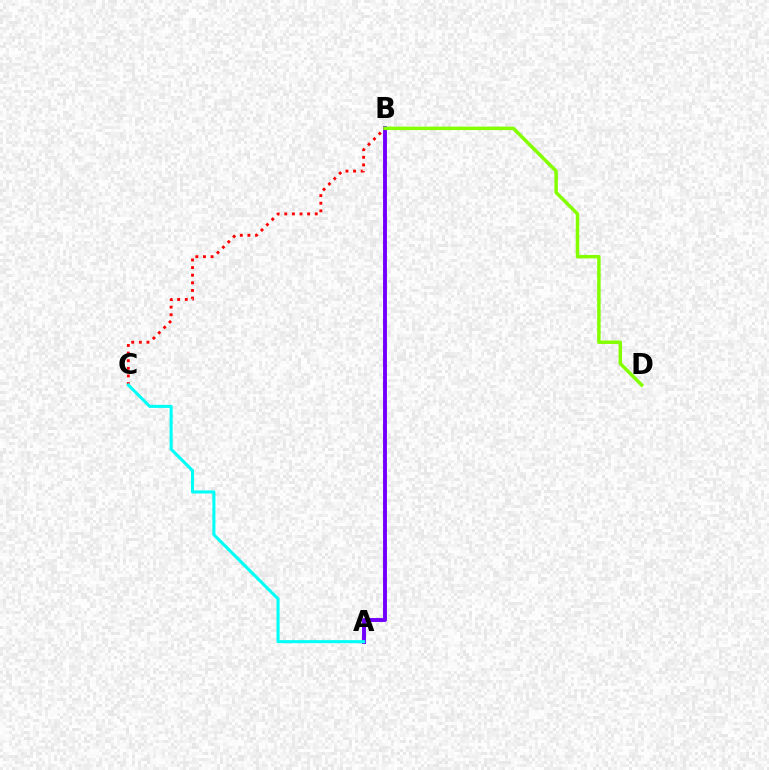{('A', 'B'): [{'color': '#7200ff', 'line_style': 'solid', 'thickness': 2.81}], ('B', 'C'): [{'color': '#ff0000', 'line_style': 'dotted', 'thickness': 2.07}], ('B', 'D'): [{'color': '#84ff00', 'line_style': 'solid', 'thickness': 2.51}], ('A', 'C'): [{'color': '#00fff6', 'line_style': 'solid', 'thickness': 2.21}]}